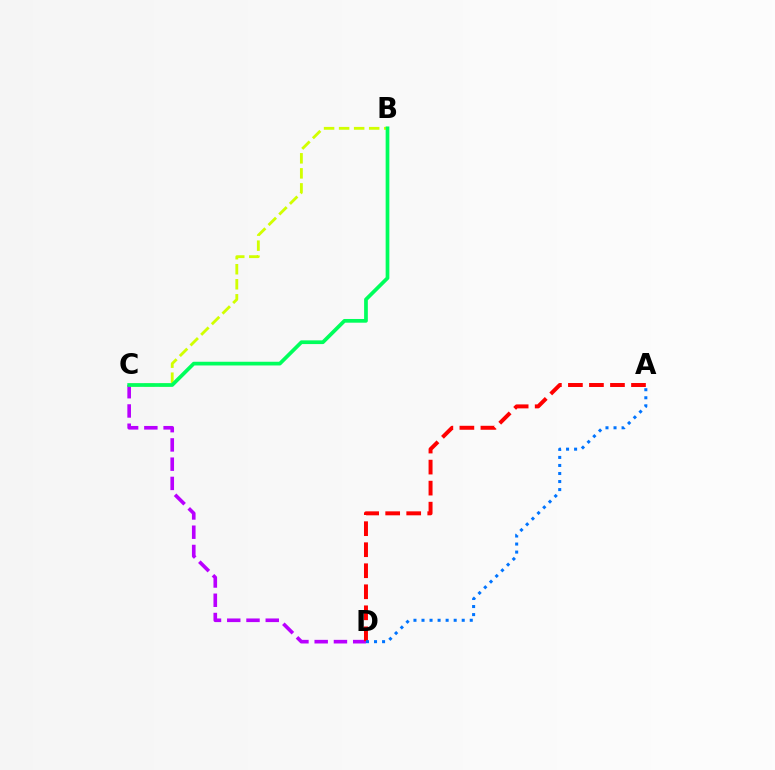{('C', 'D'): [{'color': '#b900ff', 'line_style': 'dashed', 'thickness': 2.62}], ('A', 'D'): [{'color': '#ff0000', 'line_style': 'dashed', 'thickness': 2.86}, {'color': '#0074ff', 'line_style': 'dotted', 'thickness': 2.18}], ('B', 'C'): [{'color': '#d1ff00', 'line_style': 'dashed', 'thickness': 2.04}, {'color': '#00ff5c', 'line_style': 'solid', 'thickness': 2.67}]}